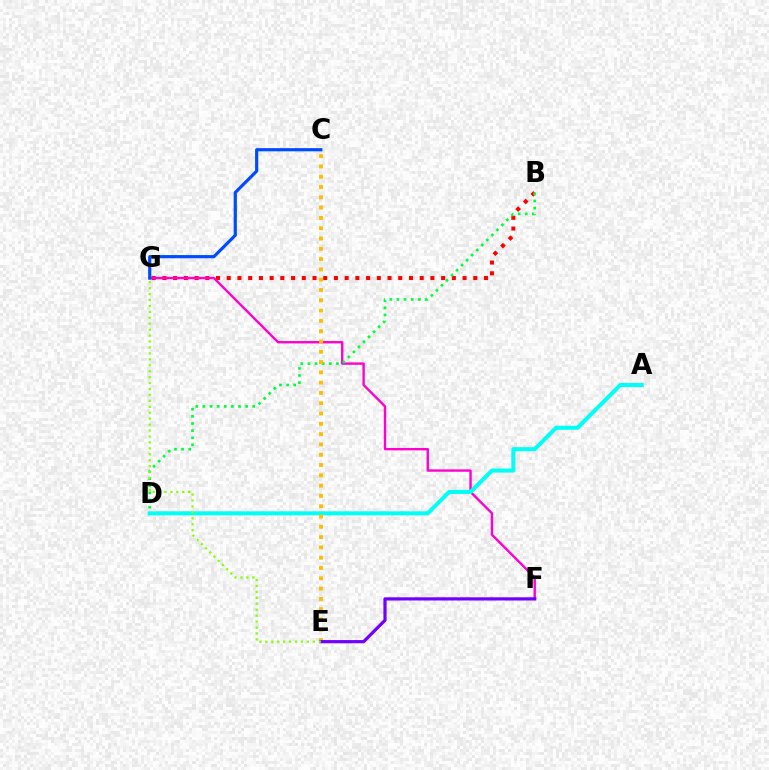{('B', 'G'): [{'color': '#ff0000', 'line_style': 'dotted', 'thickness': 2.91}], ('F', 'G'): [{'color': '#ff00cf', 'line_style': 'solid', 'thickness': 1.72}], ('B', 'D'): [{'color': '#00ff39', 'line_style': 'dotted', 'thickness': 1.93}], ('A', 'D'): [{'color': '#00fff6', 'line_style': 'solid', 'thickness': 2.91}], ('C', 'E'): [{'color': '#ffbd00', 'line_style': 'dotted', 'thickness': 2.8}], ('C', 'G'): [{'color': '#004bff', 'line_style': 'solid', 'thickness': 2.29}], ('E', 'F'): [{'color': '#7200ff', 'line_style': 'solid', 'thickness': 2.31}], ('E', 'G'): [{'color': '#84ff00', 'line_style': 'dotted', 'thickness': 1.61}]}